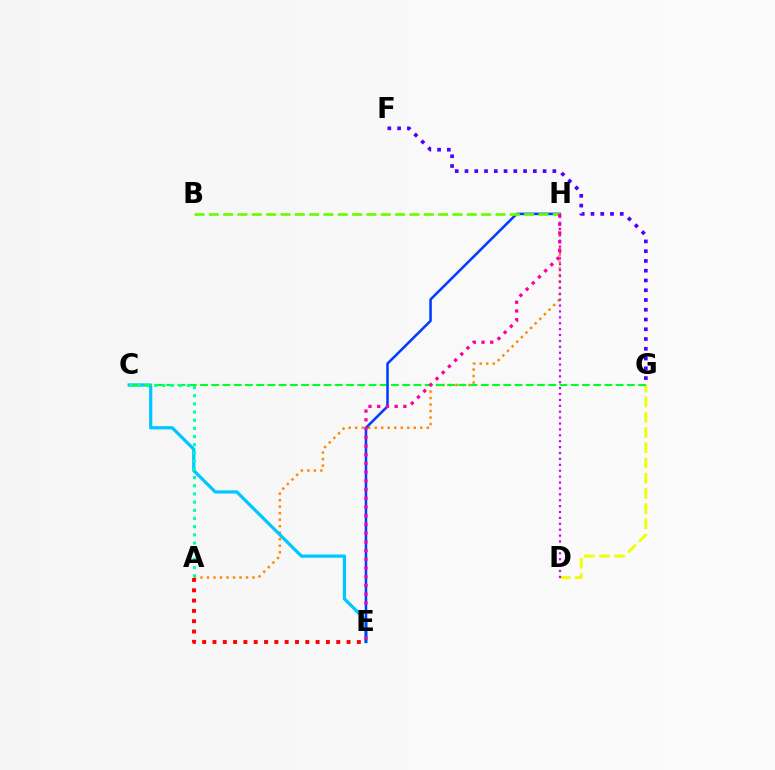{('F', 'G'): [{'color': '#4f00ff', 'line_style': 'dotted', 'thickness': 2.65}], ('A', 'H'): [{'color': '#ff8800', 'line_style': 'dotted', 'thickness': 1.77}], ('D', 'G'): [{'color': '#eeff00', 'line_style': 'dashed', 'thickness': 2.07}], ('C', 'E'): [{'color': '#00c7ff', 'line_style': 'solid', 'thickness': 2.32}], ('A', 'E'): [{'color': '#ff0000', 'line_style': 'dotted', 'thickness': 2.8}], ('C', 'G'): [{'color': '#00ff27', 'line_style': 'dashed', 'thickness': 1.53}], ('A', 'C'): [{'color': '#00ffaf', 'line_style': 'dotted', 'thickness': 2.22}], ('E', 'H'): [{'color': '#003fff', 'line_style': 'solid', 'thickness': 1.85}, {'color': '#ff00a0', 'line_style': 'dotted', 'thickness': 2.37}], ('B', 'H'): [{'color': '#66ff00', 'line_style': 'dashed', 'thickness': 1.95}], ('D', 'H'): [{'color': '#d600ff', 'line_style': 'dotted', 'thickness': 1.6}]}